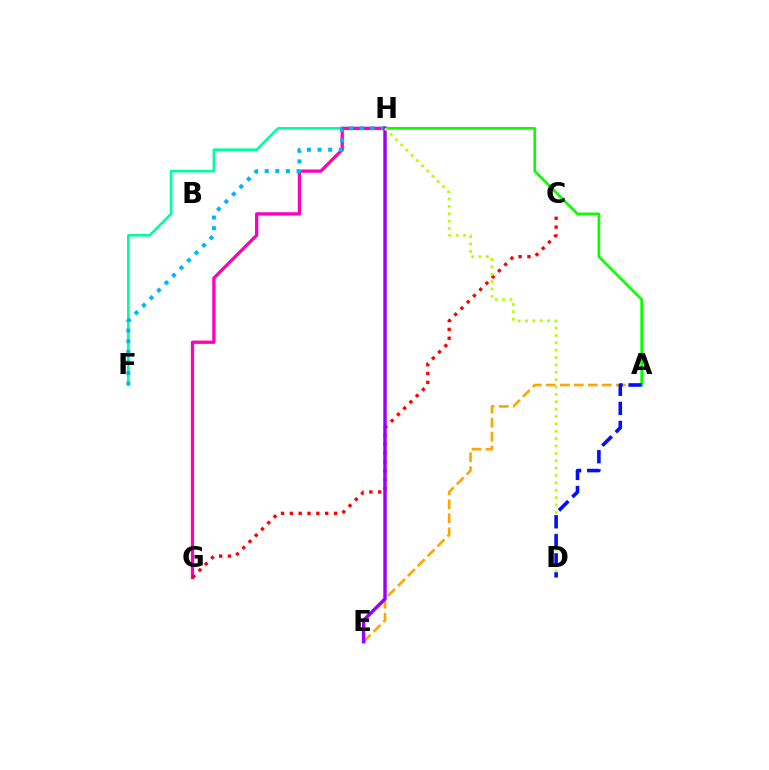{('F', 'H'): [{'color': '#00ff9d', 'line_style': 'solid', 'thickness': 1.9}, {'color': '#00b5ff', 'line_style': 'dotted', 'thickness': 2.88}], ('G', 'H'): [{'color': '#ff00bd', 'line_style': 'solid', 'thickness': 2.37}], ('C', 'G'): [{'color': '#ff0000', 'line_style': 'dotted', 'thickness': 2.4}], ('A', 'E'): [{'color': '#ffa500', 'line_style': 'dashed', 'thickness': 1.9}], ('A', 'H'): [{'color': '#08ff00', 'line_style': 'solid', 'thickness': 1.93}], ('E', 'H'): [{'color': '#9b00ff', 'line_style': 'solid', 'thickness': 2.48}], ('D', 'H'): [{'color': '#b3ff00', 'line_style': 'dotted', 'thickness': 2.0}], ('A', 'D'): [{'color': '#0010ff', 'line_style': 'dashed', 'thickness': 2.59}]}